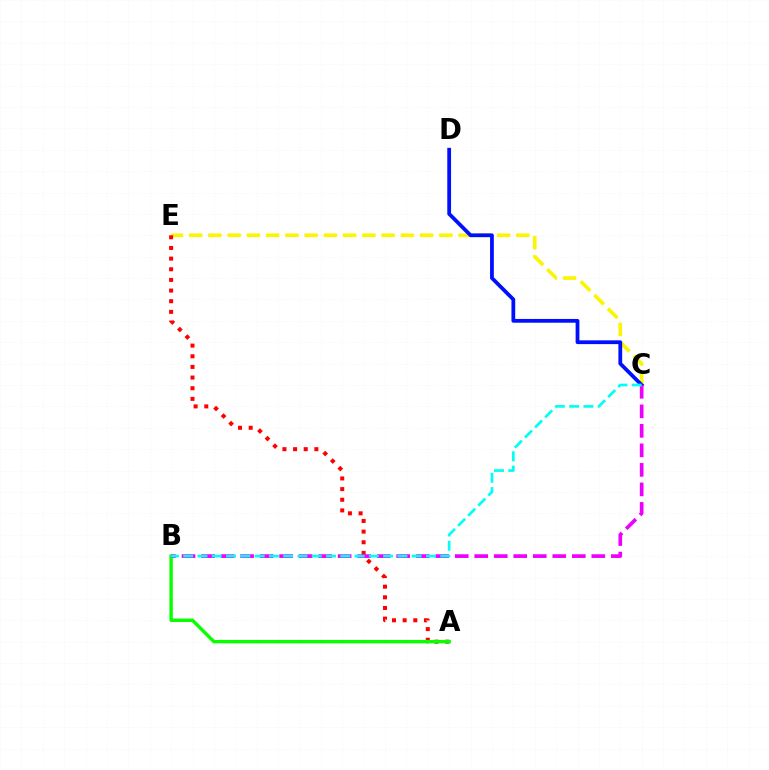{('C', 'E'): [{'color': '#fcf500', 'line_style': 'dashed', 'thickness': 2.61}], ('C', 'D'): [{'color': '#0010ff', 'line_style': 'solid', 'thickness': 2.72}], ('A', 'E'): [{'color': '#ff0000', 'line_style': 'dotted', 'thickness': 2.89}], ('A', 'B'): [{'color': '#08ff00', 'line_style': 'solid', 'thickness': 2.45}], ('B', 'C'): [{'color': '#ee00ff', 'line_style': 'dashed', 'thickness': 2.65}, {'color': '#00fff6', 'line_style': 'dashed', 'thickness': 1.94}]}